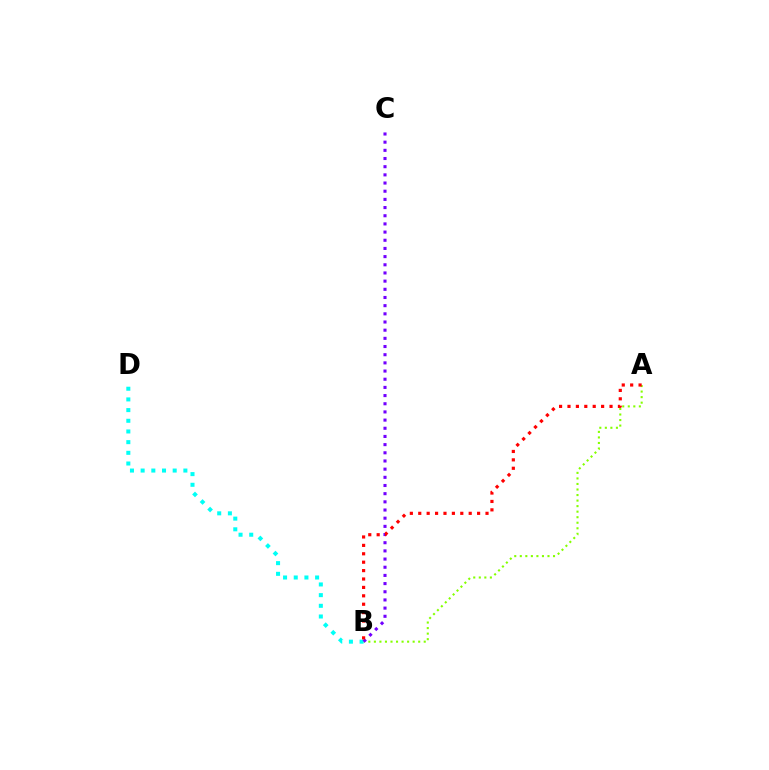{('A', 'B'): [{'color': '#84ff00', 'line_style': 'dotted', 'thickness': 1.51}, {'color': '#ff0000', 'line_style': 'dotted', 'thickness': 2.28}], ('B', 'D'): [{'color': '#00fff6', 'line_style': 'dotted', 'thickness': 2.9}], ('B', 'C'): [{'color': '#7200ff', 'line_style': 'dotted', 'thickness': 2.22}]}